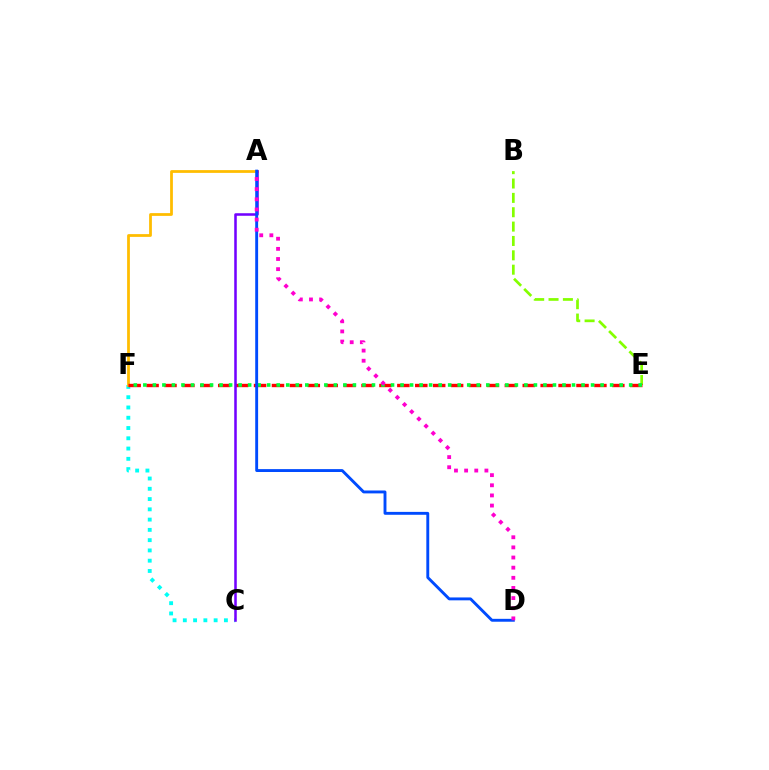{('B', 'E'): [{'color': '#84ff00', 'line_style': 'dashed', 'thickness': 1.95}], ('C', 'F'): [{'color': '#00fff6', 'line_style': 'dotted', 'thickness': 2.79}], ('A', 'F'): [{'color': '#ffbd00', 'line_style': 'solid', 'thickness': 1.99}], ('E', 'F'): [{'color': '#ff0000', 'line_style': 'dashed', 'thickness': 2.43}, {'color': '#00ff39', 'line_style': 'dotted', 'thickness': 2.59}], ('A', 'C'): [{'color': '#7200ff', 'line_style': 'solid', 'thickness': 1.83}], ('A', 'D'): [{'color': '#004bff', 'line_style': 'solid', 'thickness': 2.08}, {'color': '#ff00cf', 'line_style': 'dotted', 'thickness': 2.75}]}